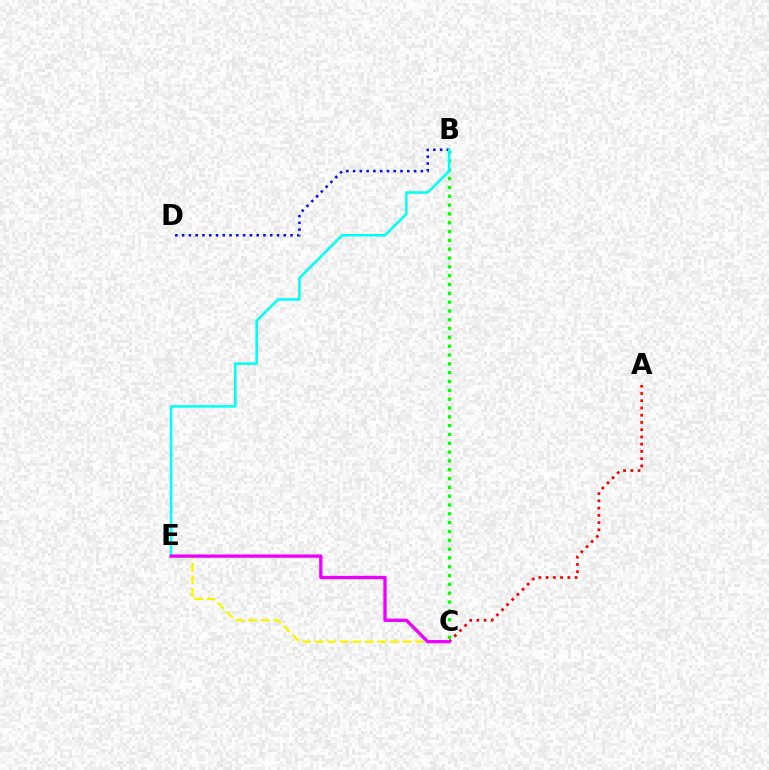{('B', 'D'): [{'color': '#0010ff', 'line_style': 'dotted', 'thickness': 1.84}], ('B', 'C'): [{'color': '#08ff00', 'line_style': 'dotted', 'thickness': 2.4}], ('A', 'C'): [{'color': '#ff0000', 'line_style': 'dotted', 'thickness': 1.97}], ('C', 'E'): [{'color': '#fcf500', 'line_style': 'dashed', 'thickness': 1.71}, {'color': '#ee00ff', 'line_style': 'solid', 'thickness': 2.38}], ('B', 'E'): [{'color': '#00fff6', 'line_style': 'solid', 'thickness': 1.83}]}